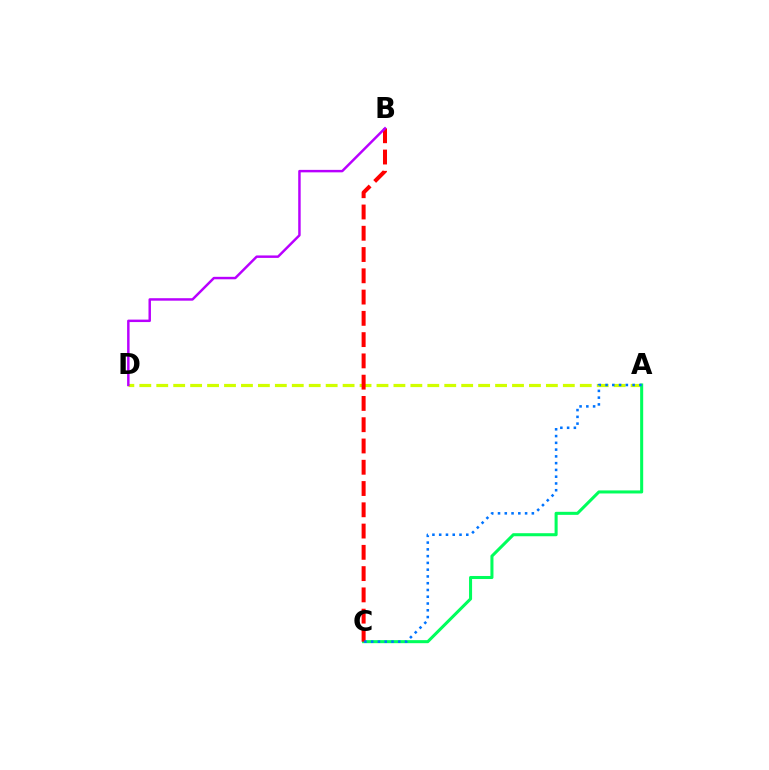{('A', 'D'): [{'color': '#d1ff00', 'line_style': 'dashed', 'thickness': 2.3}], ('A', 'C'): [{'color': '#00ff5c', 'line_style': 'solid', 'thickness': 2.19}, {'color': '#0074ff', 'line_style': 'dotted', 'thickness': 1.84}], ('B', 'C'): [{'color': '#ff0000', 'line_style': 'dashed', 'thickness': 2.89}], ('B', 'D'): [{'color': '#b900ff', 'line_style': 'solid', 'thickness': 1.77}]}